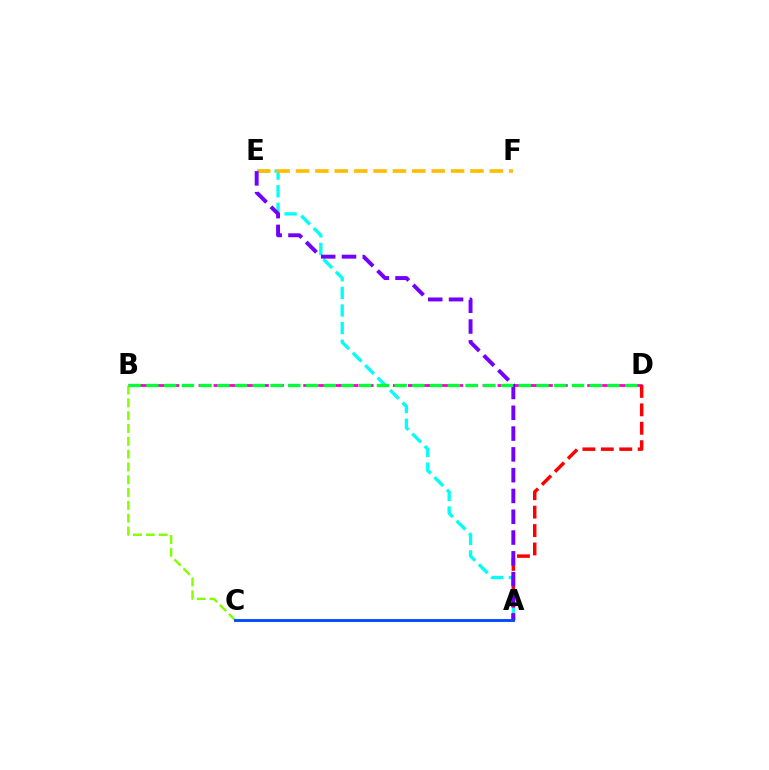{('A', 'E'): [{'color': '#00fff6', 'line_style': 'dashed', 'thickness': 2.39}, {'color': '#7200ff', 'line_style': 'dashed', 'thickness': 2.82}], ('B', 'D'): [{'color': '#ff00cf', 'line_style': 'dashed', 'thickness': 2.03}, {'color': '#00ff39', 'line_style': 'dashed', 'thickness': 2.41}], ('A', 'D'): [{'color': '#ff0000', 'line_style': 'dashed', 'thickness': 2.5}], ('E', 'F'): [{'color': '#ffbd00', 'line_style': 'dashed', 'thickness': 2.63}], ('B', 'C'): [{'color': '#84ff00', 'line_style': 'dashed', 'thickness': 1.74}], ('A', 'C'): [{'color': '#004bff', 'line_style': 'solid', 'thickness': 2.08}]}